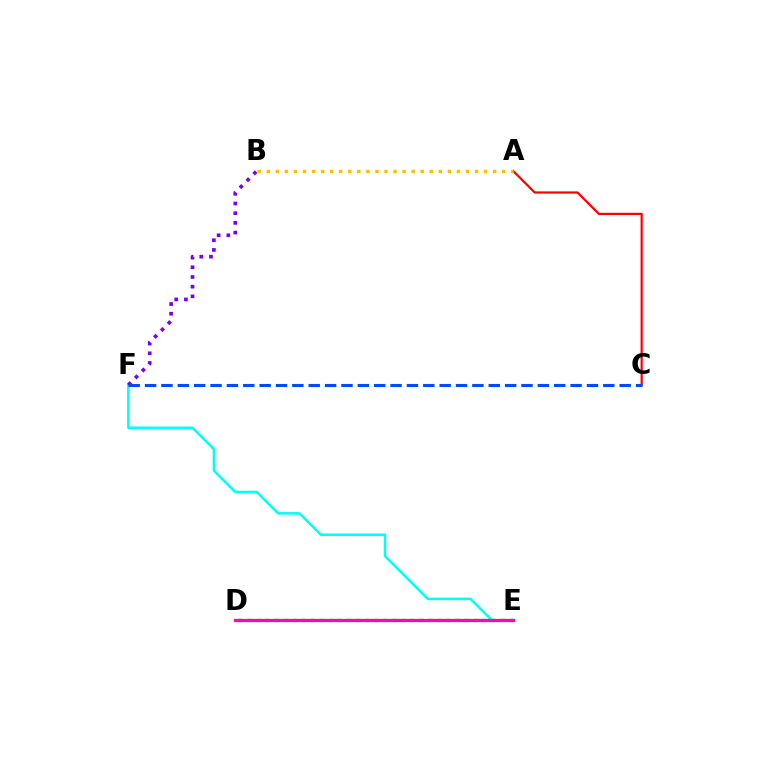{('A', 'C'): [{'color': '#ff0000', 'line_style': 'solid', 'thickness': 1.59}], ('D', 'E'): [{'color': '#84ff00', 'line_style': 'dashed', 'thickness': 1.64}, {'color': '#00ff39', 'line_style': 'dotted', 'thickness': 2.46}, {'color': '#ff00cf', 'line_style': 'solid', 'thickness': 2.34}], ('E', 'F'): [{'color': '#00fff6', 'line_style': 'solid', 'thickness': 1.8}], ('A', 'B'): [{'color': '#ffbd00', 'line_style': 'dotted', 'thickness': 2.46}], ('B', 'F'): [{'color': '#7200ff', 'line_style': 'dotted', 'thickness': 2.63}], ('C', 'F'): [{'color': '#004bff', 'line_style': 'dashed', 'thickness': 2.22}]}